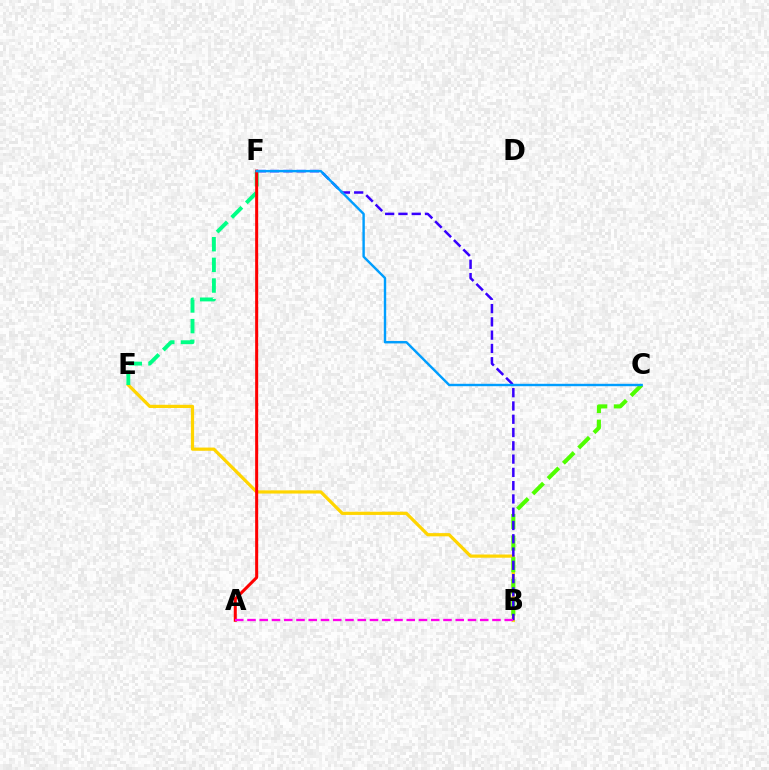{('B', 'E'): [{'color': '#ffd500', 'line_style': 'solid', 'thickness': 2.31}], ('B', 'C'): [{'color': '#4fff00', 'line_style': 'dashed', 'thickness': 2.94}], ('B', 'F'): [{'color': '#3700ff', 'line_style': 'dashed', 'thickness': 1.8}], ('E', 'F'): [{'color': '#00ff86', 'line_style': 'dashed', 'thickness': 2.81}], ('A', 'F'): [{'color': '#ff0000', 'line_style': 'solid', 'thickness': 2.18}], ('C', 'F'): [{'color': '#009eff', 'line_style': 'solid', 'thickness': 1.73}], ('A', 'B'): [{'color': '#ff00ed', 'line_style': 'dashed', 'thickness': 1.66}]}